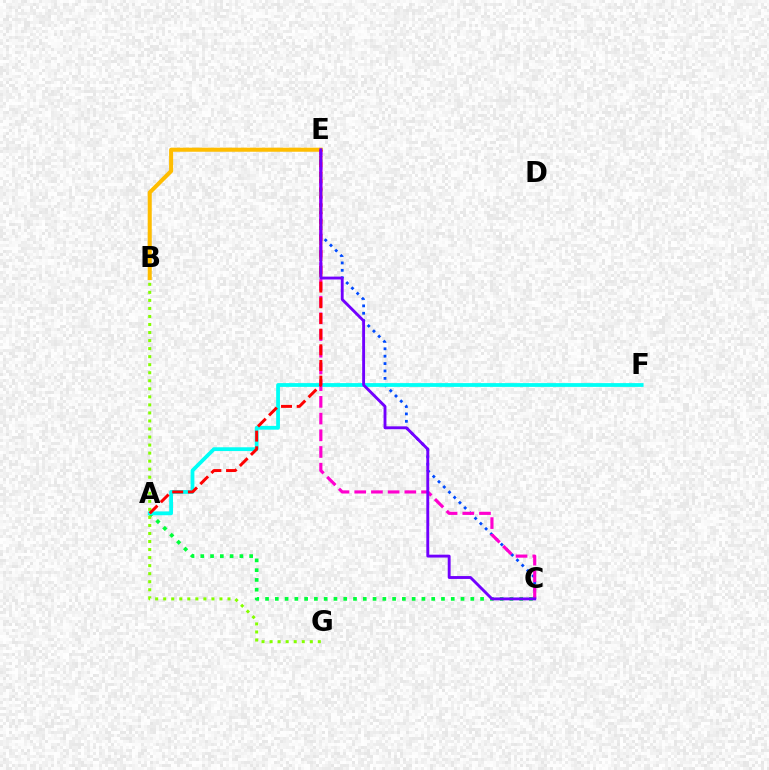{('C', 'E'): [{'color': '#004bff', 'line_style': 'dotted', 'thickness': 2.01}, {'color': '#ff00cf', 'line_style': 'dashed', 'thickness': 2.27}, {'color': '#7200ff', 'line_style': 'solid', 'thickness': 2.07}], ('A', 'C'): [{'color': '#00ff39', 'line_style': 'dotted', 'thickness': 2.66}], ('B', 'E'): [{'color': '#ffbd00', 'line_style': 'solid', 'thickness': 2.92}], ('A', 'F'): [{'color': '#00fff6', 'line_style': 'solid', 'thickness': 2.72}], ('B', 'G'): [{'color': '#84ff00', 'line_style': 'dotted', 'thickness': 2.18}], ('A', 'E'): [{'color': '#ff0000', 'line_style': 'dashed', 'thickness': 2.13}]}